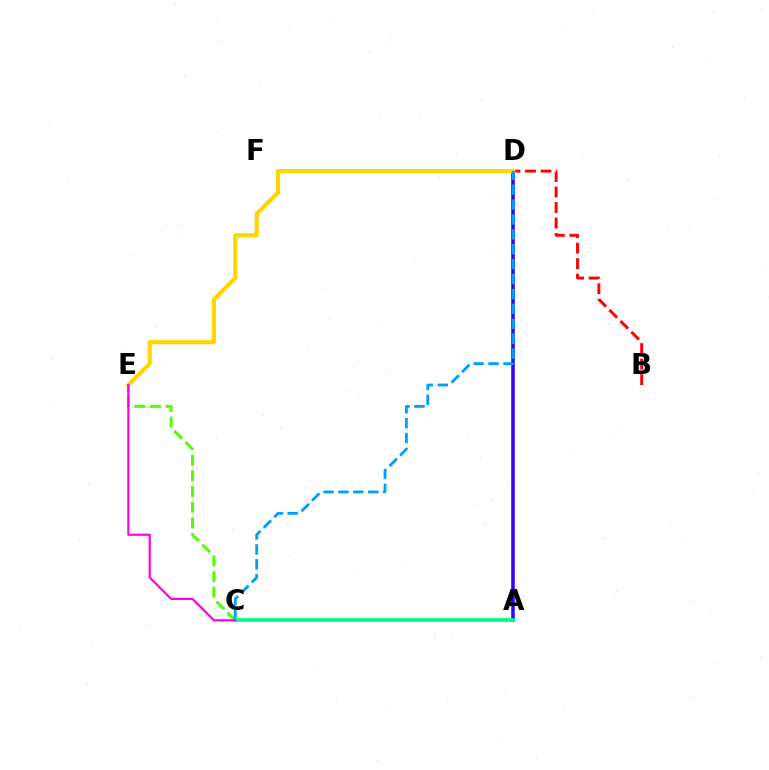{('A', 'D'): [{'color': '#3700ff', 'line_style': 'solid', 'thickness': 2.57}], ('C', 'E'): [{'color': '#4fff00', 'line_style': 'dashed', 'thickness': 2.13}, {'color': '#ff00ed', 'line_style': 'solid', 'thickness': 1.59}], ('B', 'D'): [{'color': '#ff0000', 'line_style': 'dashed', 'thickness': 2.11}], ('D', 'E'): [{'color': '#ffd500', 'line_style': 'solid', 'thickness': 2.99}], ('C', 'D'): [{'color': '#009eff', 'line_style': 'dashed', 'thickness': 2.02}], ('A', 'C'): [{'color': '#00ff86', 'line_style': 'solid', 'thickness': 2.66}]}